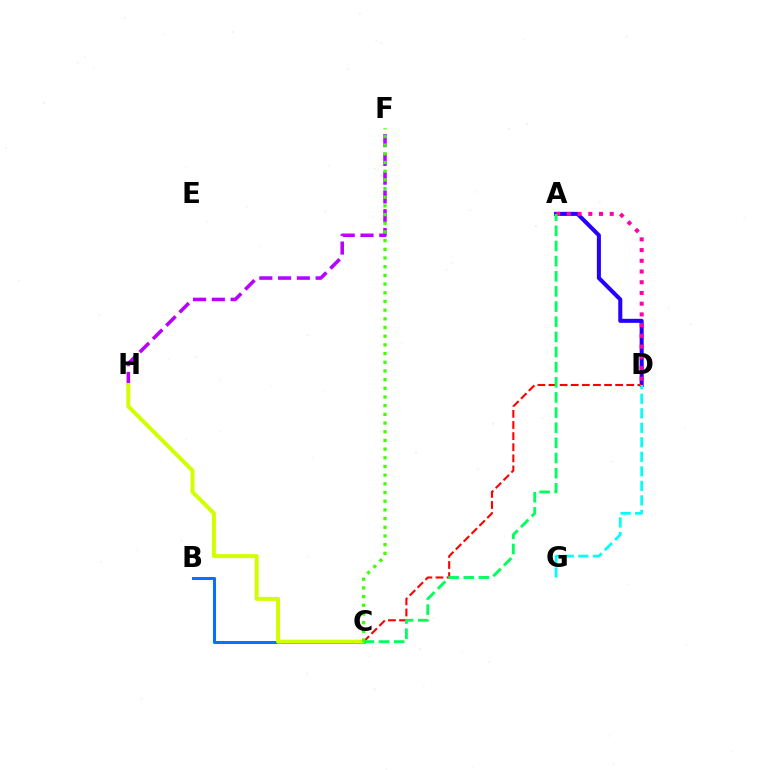{('B', 'C'): [{'color': '#ff9400', 'line_style': 'dashed', 'thickness': 1.98}, {'color': '#0074ff', 'line_style': 'solid', 'thickness': 2.19}], ('A', 'D'): [{'color': '#2500ff', 'line_style': 'solid', 'thickness': 2.91}, {'color': '#ff00ac', 'line_style': 'dotted', 'thickness': 2.91}], ('F', 'H'): [{'color': '#b900ff', 'line_style': 'dashed', 'thickness': 2.55}], ('C', 'H'): [{'color': '#d1ff00', 'line_style': 'solid', 'thickness': 2.87}], ('C', 'D'): [{'color': '#ff0000', 'line_style': 'dashed', 'thickness': 1.51}], ('A', 'C'): [{'color': '#00ff5c', 'line_style': 'dashed', 'thickness': 2.06}], ('C', 'F'): [{'color': '#3dff00', 'line_style': 'dotted', 'thickness': 2.36}], ('D', 'G'): [{'color': '#00fff6', 'line_style': 'dashed', 'thickness': 1.97}]}